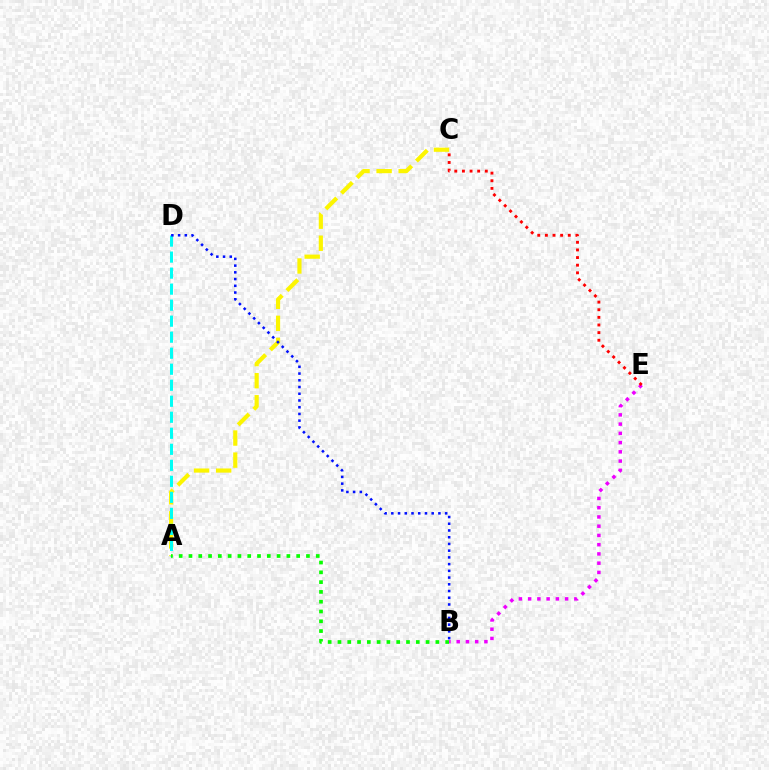{('A', 'C'): [{'color': '#fcf500', 'line_style': 'dashed', 'thickness': 3.0}], ('A', 'D'): [{'color': '#00fff6', 'line_style': 'dashed', 'thickness': 2.18}], ('B', 'D'): [{'color': '#0010ff', 'line_style': 'dotted', 'thickness': 1.83}], ('B', 'E'): [{'color': '#ee00ff', 'line_style': 'dotted', 'thickness': 2.51}], ('C', 'E'): [{'color': '#ff0000', 'line_style': 'dotted', 'thickness': 2.07}], ('A', 'B'): [{'color': '#08ff00', 'line_style': 'dotted', 'thickness': 2.66}]}